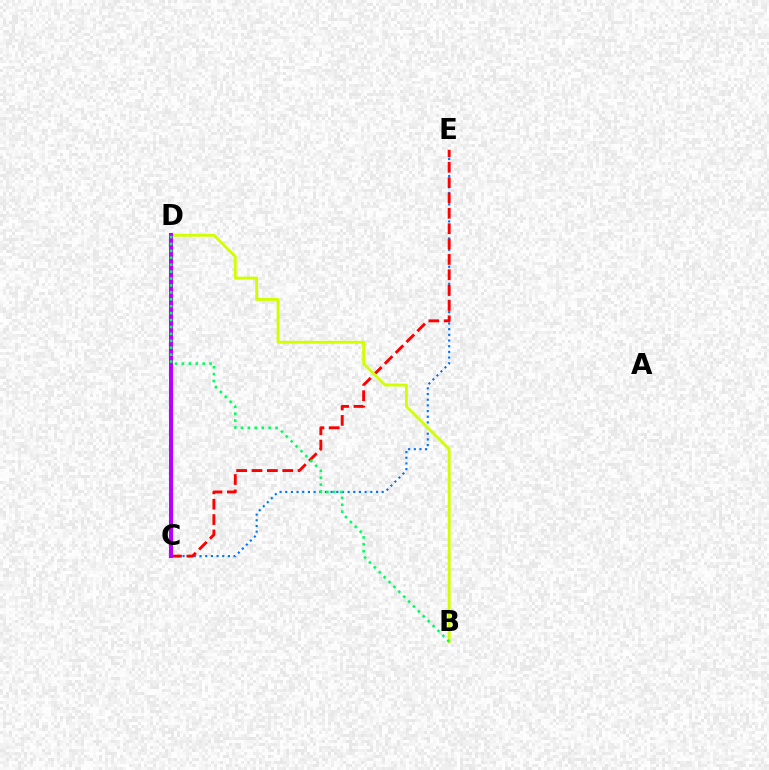{('C', 'E'): [{'color': '#0074ff', 'line_style': 'dotted', 'thickness': 1.54}, {'color': '#ff0000', 'line_style': 'dashed', 'thickness': 2.09}], ('B', 'D'): [{'color': '#d1ff00', 'line_style': 'solid', 'thickness': 2.05}, {'color': '#00ff5c', 'line_style': 'dotted', 'thickness': 1.88}], ('C', 'D'): [{'color': '#b900ff', 'line_style': 'solid', 'thickness': 2.92}]}